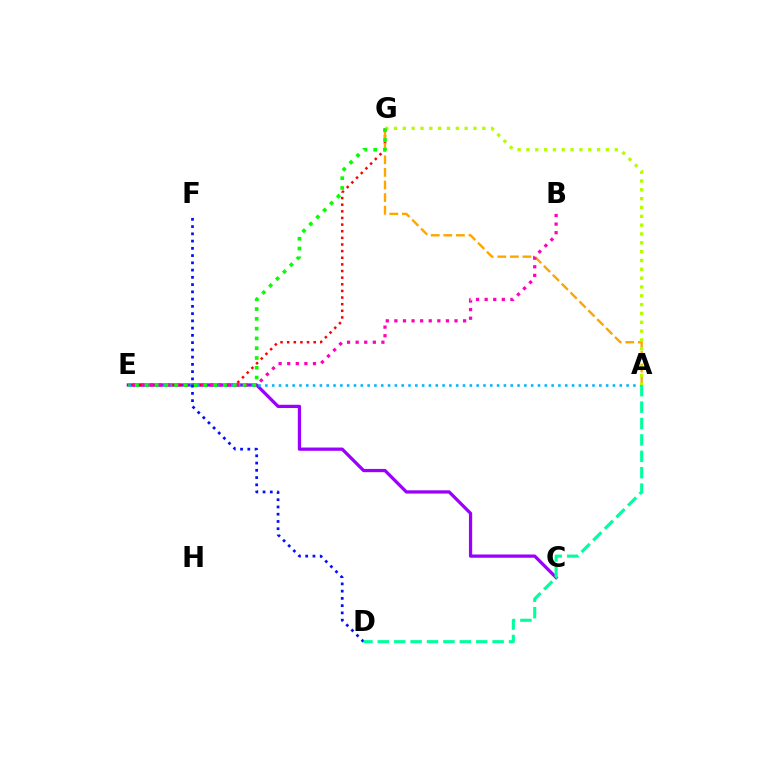{('C', 'E'): [{'color': '#9b00ff', 'line_style': 'solid', 'thickness': 2.34}], ('E', 'G'): [{'color': '#ff0000', 'line_style': 'dotted', 'thickness': 1.8}, {'color': '#08ff00', 'line_style': 'dotted', 'thickness': 2.66}], ('A', 'G'): [{'color': '#ffa500', 'line_style': 'dashed', 'thickness': 1.71}, {'color': '#b3ff00', 'line_style': 'dotted', 'thickness': 2.4}], ('A', 'E'): [{'color': '#00b5ff', 'line_style': 'dotted', 'thickness': 1.85}], ('B', 'E'): [{'color': '#ff00bd', 'line_style': 'dotted', 'thickness': 2.33}], ('D', 'F'): [{'color': '#0010ff', 'line_style': 'dotted', 'thickness': 1.97}], ('A', 'D'): [{'color': '#00ff9d', 'line_style': 'dashed', 'thickness': 2.23}]}